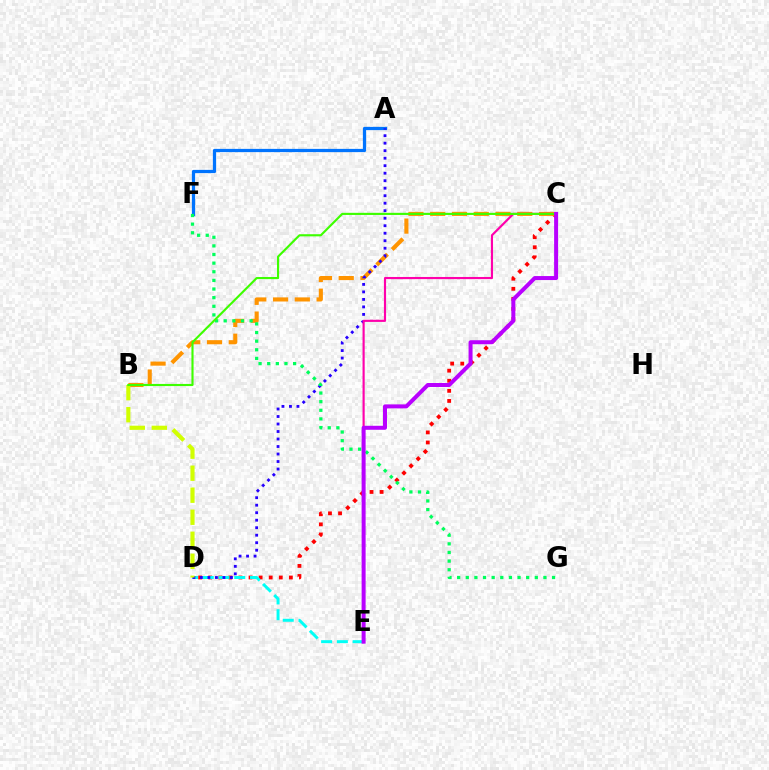{('C', 'D'): [{'color': '#ff0000', 'line_style': 'dotted', 'thickness': 2.74}], ('B', 'C'): [{'color': '#ff9400', 'line_style': 'dashed', 'thickness': 2.96}, {'color': '#3dff00', 'line_style': 'solid', 'thickness': 1.54}], ('A', 'F'): [{'color': '#0074ff', 'line_style': 'solid', 'thickness': 2.33}], ('D', 'E'): [{'color': '#00fff6', 'line_style': 'dashed', 'thickness': 2.14}], ('A', 'D'): [{'color': '#2500ff', 'line_style': 'dotted', 'thickness': 2.04}], ('C', 'E'): [{'color': '#ff00ac', 'line_style': 'solid', 'thickness': 1.55}, {'color': '#b900ff', 'line_style': 'solid', 'thickness': 2.88}], ('F', 'G'): [{'color': '#00ff5c', 'line_style': 'dotted', 'thickness': 2.34}], ('B', 'D'): [{'color': '#d1ff00', 'line_style': 'dashed', 'thickness': 2.99}]}